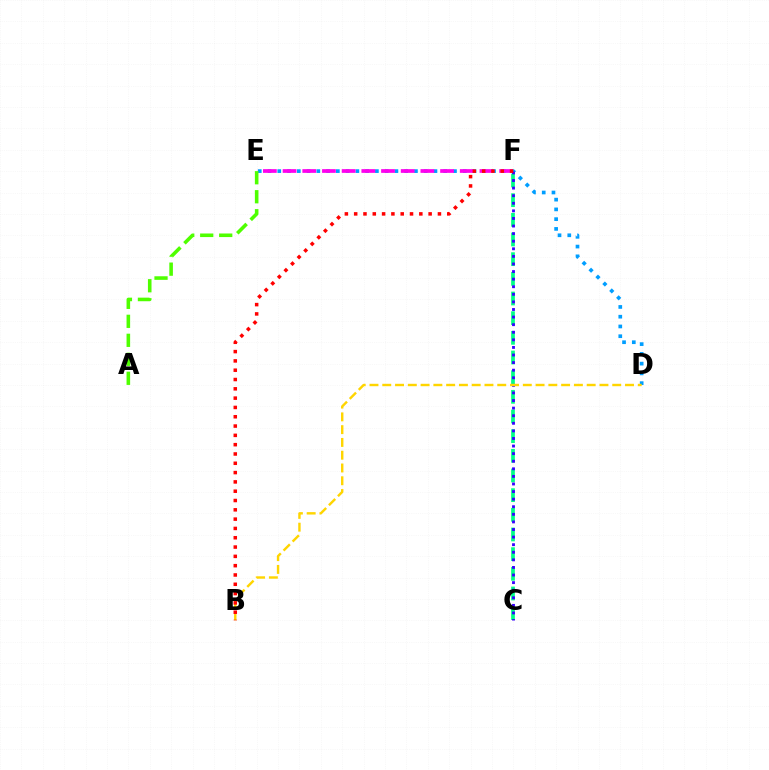{('D', 'E'): [{'color': '#009eff', 'line_style': 'dotted', 'thickness': 2.65}], ('E', 'F'): [{'color': '#ff00ed', 'line_style': 'dashed', 'thickness': 2.67}], ('C', 'F'): [{'color': '#00ff86', 'line_style': 'dashed', 'thickness': 2.67}, {'color': '#3700ff', 'line_style': 'dotted', 'thickness': 2.06}], ('A', 'E'): [{'color': '#4fff00', 'line_style': 'dashed', 'thickness': 2.58}], ('B', 'D'): [{'color': '#ffd500', 'line_style': 'dashed', 'thickness': 1.74}], ('B', 'F'): [{'color': '#ff0000', 'line_style': 'dotted', 'thickness': 2.53}]}